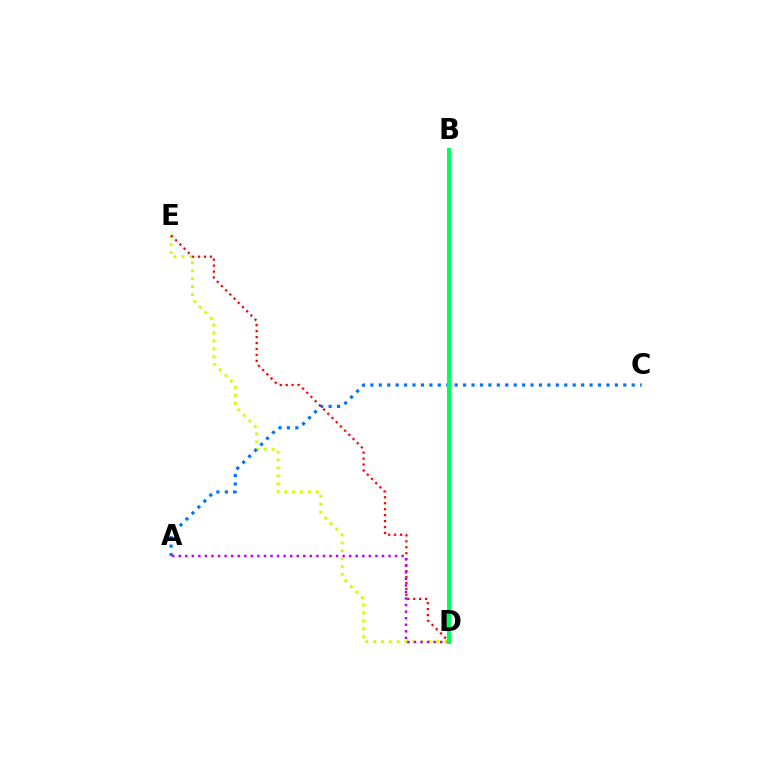{('D', 'E'): [{'color': '#d1ff00', 'line_style': 'dotted', 'thickness': 2.15}, {'color': '#ff0000', 'line_style': 'dotted', 'thickness': 1.62}], ('A', 'C'): [{'color': '#0074ff', 'line_style': 'dotted', 'thickness': 2.29}], ('A', 'D'): [{'color': '#b900ff', 'line_style': 'dotted', 'thickness': 1.78}], ('B', 'D'): [{'color': '#00ff5c', 'line_style': 'solid', 'thickness': 2.92}]}